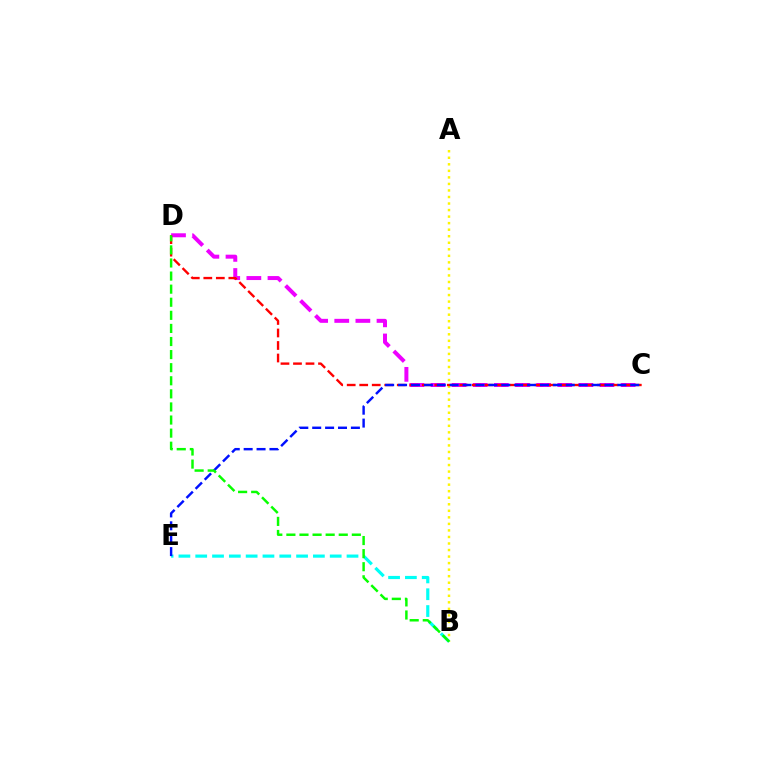{('A', 'B'): [{'color': '#fcf500', 'line_style': 'dotted', 'thickness': 1.78}], ('C', 'D'): [{'color': '#ee00ff', 'line_style': 'dashed', 'thickness': 2.87}, {'color': '#ff0000', 'line_style': 'dashed', 'thickness': 1.7}], ('B', 'E'): [{'color': '#00fff6', 'line_style': 'dashed', 'thickness': 2.28}], ('C', 'E'): [{'color': '#0010ff', 'line_style': 'dashed', 'thickness': 1.75}], ('B', 'D'): [{'color': '#08ff00', 'line_style': 'dashed', 'thickness': 1.78}]}